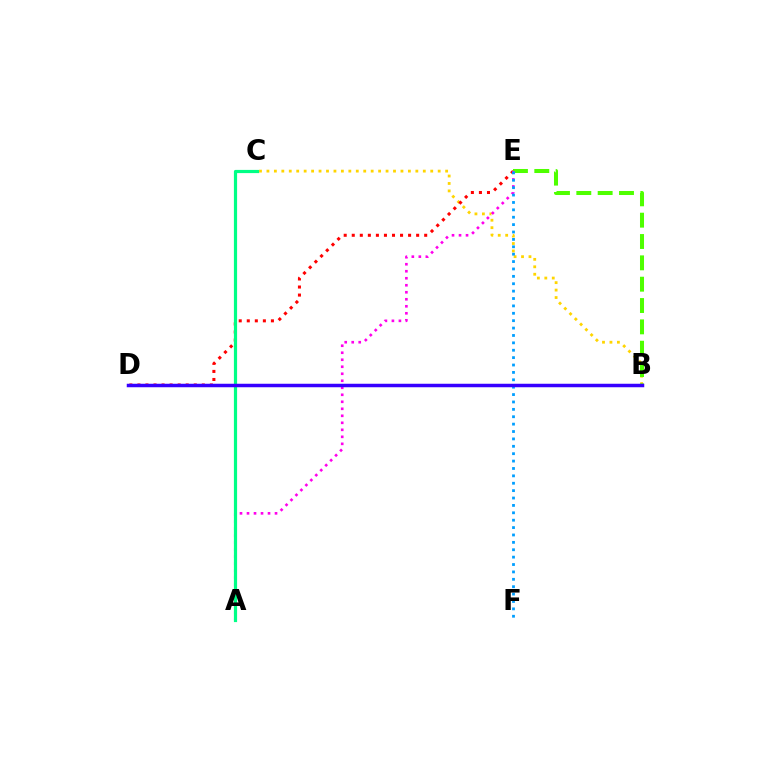{('B', 'C'): [{'color': '#ffd500', 'line_style': 'dotted', 'thickness': 2.02}], ('D', 'E'): [{'color': '#ff0000', 'line_style': 'dotted', 'thickness': 2.19}], ('B', 'E'): [{'color': '#4fff00', 'line_style': 'dashed', 'thickness': 2.9}], ('A', 'E'): [{'color': '#ff00ed', 'line_style': 'dotted', 'thickness': 1.9}], ('A', 'C'): [{'color': '#00ff86', 'line_style': 'solid', 'thickness': 2.3}], ('E', 'F'): [{'color': '#009eff', 'line_style': 'dotted', 'thickness': 2.01}], ('B', 'D'): [{'color': '#3700ff', 'line_style': 'solid', 'thickness': 2.52}]}